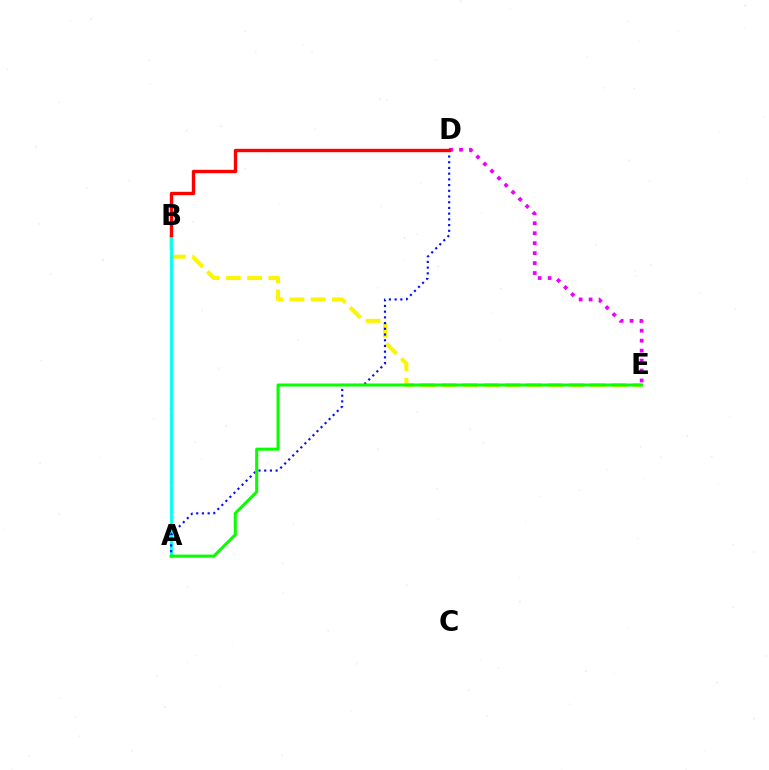{('D', 'E'): [{'color': '#ee00ff', 'line_style': 'dotted', 'thickness': 2.71}], ('B', 'E'): [{'color': '#fcf500', 'line_style': 'dashed', 'thickness': 2.89}], ('A', 'B'): [{'color': '#00fff6', 'line_style': 'solid', 'thickness': 2.05}], ('A', 'D'): [{'color': '#0010ff', 'line_style': 'dotted', 'thickness': 1.55}], ('A', 'E'): [{'color': '#08ff00', 'line_style': 'solid', 'thickness': 2.19}], ('B', 'D'): [{'color': '#ff0000', 'line_style': 'solid', 'thickness': 2.44}]}